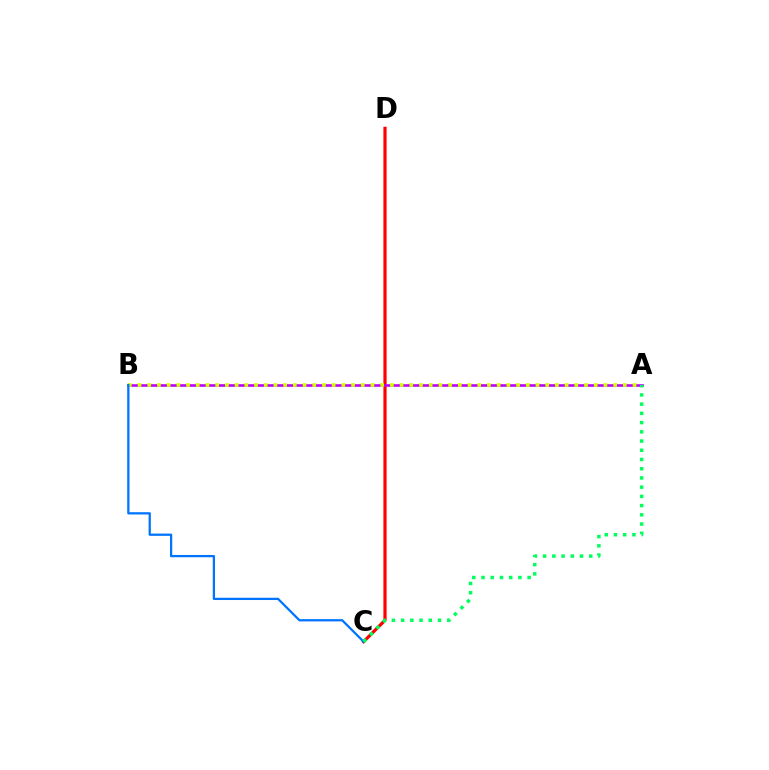{('C', 'D'): [{'color': '#ff0000', 'line_style': 'solid', 'thickness': 2.31}], ('A', 'B'): [{'color': '#b900ff', 'line_style': 'solid', 'thickness': 1.87}, {'color': '#d1ff00', 'line_style': 'dotted', 'thickness': 2.64}], ('B', 'C'): [{'color': '#0074ff', 'line_style': 'solid', 'thickness': 1.63}], ('A', 'C'): [{'color': '#00ff5c', 'line_style': 'dotted', 'thickness': 2.51}]}